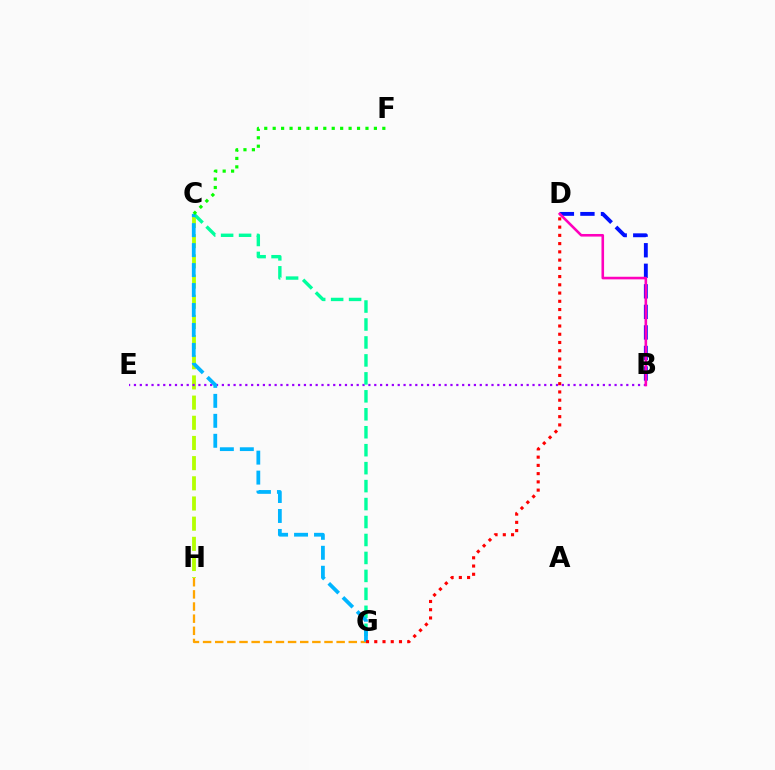{('C', 'H'): [{'color': '#b3ff00', 'line_style': 'dashed', 'thickness': 2.74}], ('G', 'H'): [{'color': '#ffa500', 'line_style': 'dashed', 'thickness': 1.65}], ('B', 'E'): [{'color': '#9b00ff', 'line_style': 'dotted', 'thickness': 1.59}], ('C', 'G'): [{'color': '#00ff9d', 'line_style': 'dashed', 'thickness': 2.44}, {'color': '#00b5ff', 'line_style': 'dashed', 'thickness': 2.71}], ('C', 'F'): [{'color': '#08ff00', 'line_style': 'dotted', 'thickness': 2.29}], ('B', 'D'): [{'color': '#0010ff', 'line_style': 'dashed', 'thickness': 2.79}, {'color': '#ff00bd', 'line_style': 'solid', 'thickness': 1.87}], ('D', 'G'): [{'color': '#ff0000', 'line_style': 'dotted', 'thickness': 2.24}]}